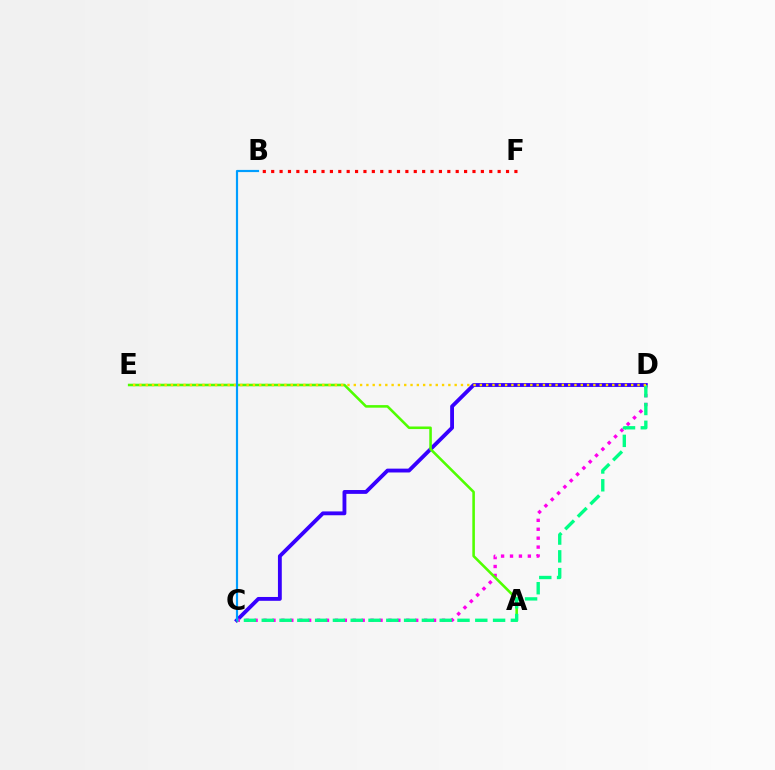{('B', 'F'): [{'color': '#ff0000', 'line_style': 'dotted', 'thickness': 2.28}], ('C', 'D'): [{'color': '#3700ff', 'line_style': 'solid', 'thickness': 2.77}, {'color': '#ff00ed', 'line_style': 'dotted', 'thickness': 2.42}, {'color': '#00ff86', 'line_style': 'dashed', 'thickness': 2.42}], ('A', 'E'): [{'color': '#4fff00', 'line_style': 'solid', 'thickness': 1.85}], ('D', 'E'): [{'color': '#ffd500', 'line_style': 'dotted', 'thickness': 1.71}], ('B', 'C'): [{'color': '#009eff', 'line_style': 'solid', 'thickness': 1.56}]}